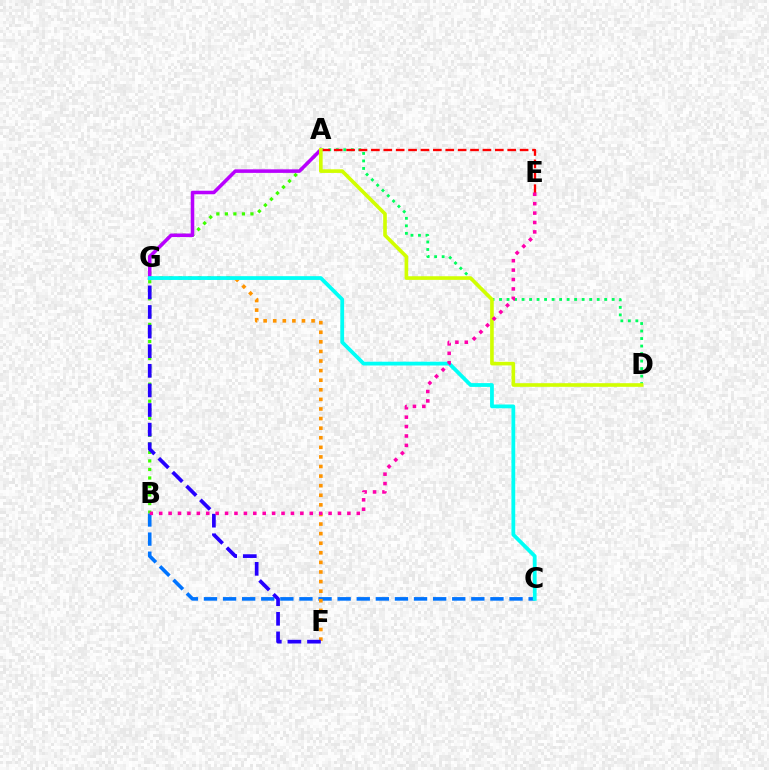{('A', 'D'): [{'color': '#00ff5c', 'line_style': 'dotted', 'thickness': 2.04}, {'color': '#d1ff00', 'line_style': 'solid', 'thickness': 2.61}], ('B', 'C'): [{'color': '#0074ff', 'line_style': 'dashed', 'thickness': 2.59}], ('A', 'B'): [{'color': '#3dff00', 'line_style': 'dotted', 'thickness': 2.32}], ('F', 'G'): [{'color': '#ff9400', 'line_style': 'dotted', 'thickness': 2.61}, {'color': '#2500ff', 'line_style': 'dashed', 'thickness': 2.66}], ('A', 'E'): [{'color': '#ff0000', 'line_style': 'dashed', 'thickness': 1.68}], ('A', 'G'): [{'color': '#b900ff', 'line_style': 'solid', 'thickness': 2.55}], ('C', 'G'): [{'color': '#00fff6', 'line_style': 'solid', 'thickness': 2.72}], ('B', 'E'): [{'color': '#ff00ac', 'line_style': 'dotted', 'thickness': 2.56}]}